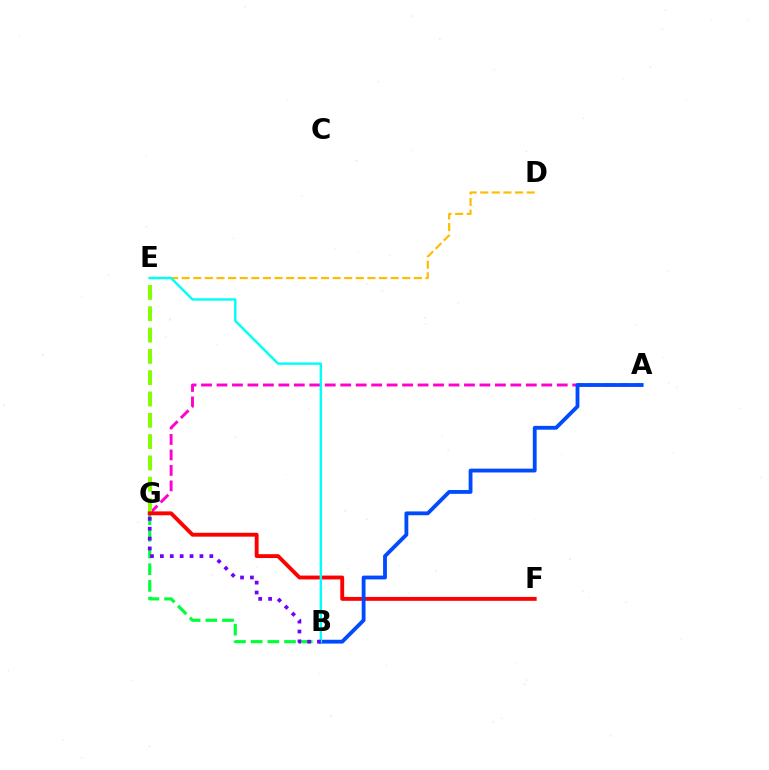{('D', 'E'): [{'color': '#ffbd00', 'line_style': 'dashed', 'thickness': 1.58}], ('A', 'G'): [{'color': '#ff00cf', 'line_style': 'dashed', 'thickness': 2.1}], ('B', 'G'): [{'color': '#00ff39', 'line_style': 'dashed', 'thickness': 2.27}, {'color': '#7200ff', 'line_style': 'dotted', 'thickness': 2.69}], ('E', 'G'): [{'color': '#84ff00', 'line_style': 'dashed', 'thickness': 2.9}], ('F', 'G'): [{'color': '#ff0000', 'line_style': 'solid', 'thickness': 2.79}], ('A', 'B'): [{'color': '#004bff', 'line_style': 'solid', 'thickness': 2.75}], ('B', 'E'): [{'color': '#00fff6', 'line_style': 'solid', 'thickness': 1.74}]}